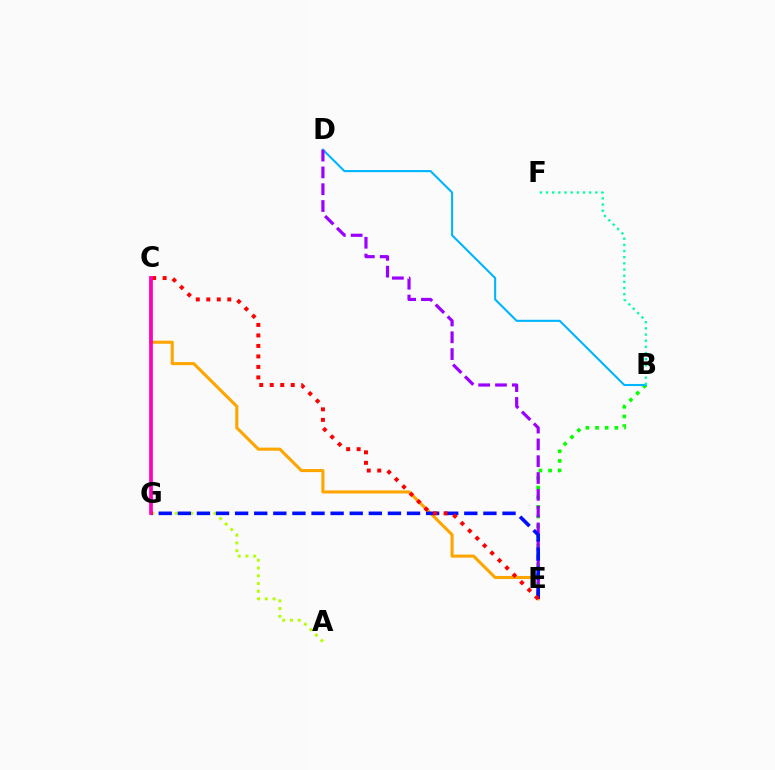{('C', 'E'): [{'color': '#ffa500', 'line_style': 'solid', 'thickness': 2.22}, {'color': '#ff0000', 'line_style': 'dotted', 'thickness': 2.85}], ('B', 'E'): [{'color': '#08ff00', 'line_style': 'dotted', 'thickness': 2.62}], ('B', 'D'): [{'color': '#00b5ff', 'line_style': 'solid', 'thickness': 1.51}], ('D', 'E'): [{'color': '#9b00ff', 'line_style': 'dashed', 'thickness': 2.28}], ('A', 'G'): [{'color': '#b3ff00', 'line_style': 'dotted', 'thickness': 2.11}], ('E', 'G'): [{'color': '#0010ff', 'line_style': 'dashed', 'thickness': 2.59}], ('B', 'F'): [{'color': '#00ff9d', 'line_style': 'dotted', 'thickness': 1.67}], ('C', 'G'): [{'color': '#ff00bd', 'line_style': 'solid', 'thickness': 2.67}]}